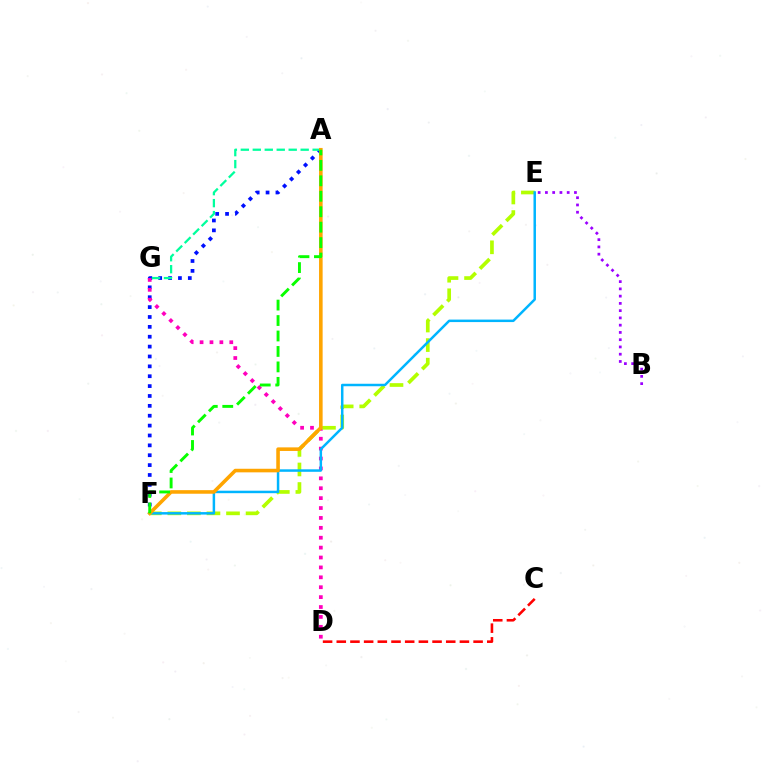{('A', 'F'): [{'color': '#0010ff', 'line_style': 'dotted', 'thickness': 2.68}, {'color': '#ffa500', 'line_style': 'solid', 'thickness': 2.58}, {'color': '#08ff00', 'line_style': 'dashed', 'thickness': 2.1}], ('D', 'G'): [{'color': '#ff00bd', 'line_style': 'dotted', 'thickness': 2.69}], ('A', 'G'): [{'color': '#00ff9d', 'line_style': 'dashed', 'thickness': 1.63}], ('E', 'F'): [{'color': '#b3ff00', 'line_style': 'dashed', 'thickness': 2.66}, {'color': '#00b5ff', 'line_style': 'solid', 'thickness': 1.79}], ('B', 'E'): [{'color': '#9b00ff', 'line_style': 'dotted', 'thickness': 1.97}], ('C', 'D'): [{'color': '#ff0000', 'line_style': 'dashed', 'thickness': 1.86}]}